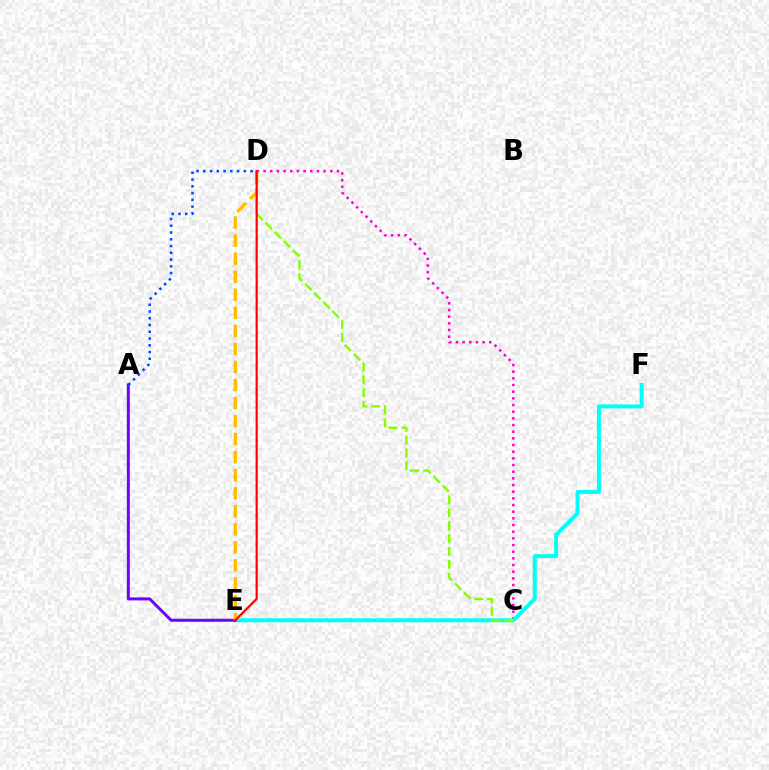{('C', 'E'): [{'color': '#00ff39', 'line_style': 'dashed', 'thickness': 1.89}], ('C', 'D'): [{'color': '#ff00cf', 'line_style': 'dotted', 'thickness': 1.81}, {'color': '#84ff00', 'line_style': 'dashed', 'thickness': 1.75}], ('E', 'F'): [{'color': '#00fff6', 'line_style': 'solid', 'thickness': 2.85}], ('A', 'E'): [{'color': '#7200ff', 'line_style': 'solid', 'thickness': 2.14}], ('D', 'E'): [{'color': '#ffbd00', 'line_style': 'dashed', 'thickness': 2.45}, {'color': '#ff0000', 'line_style': 'solid', 'thickness': 1.57}], ('A', 'D'): [{'color': '#004bff', 'line_style': 'dotted', 'thickness': 1.84}]}